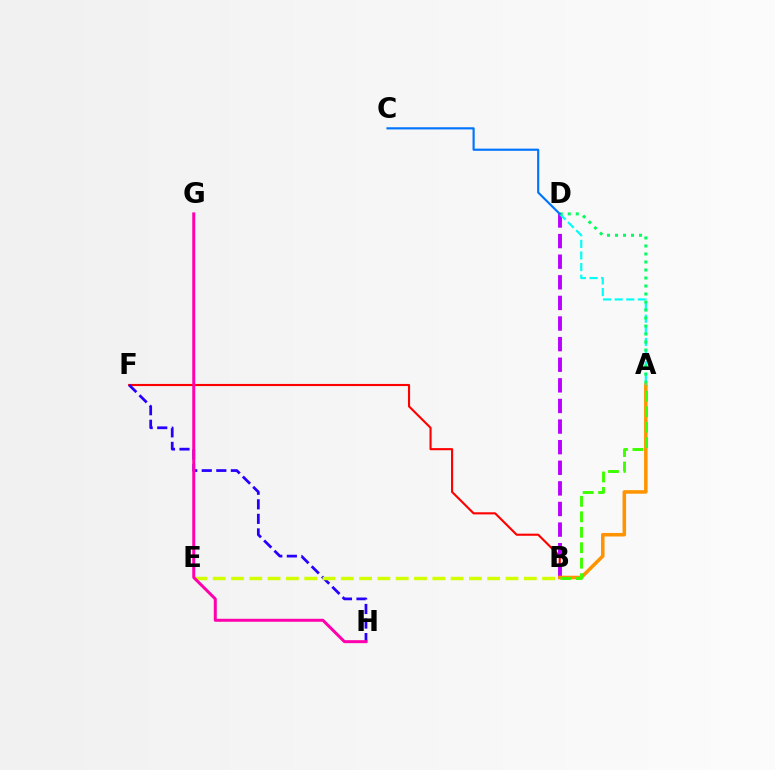{('B', 'F'): [{'color': '#ff0000', 'line_style': 'solid', 'thickness': 1.52}], ('B', 'D'): [{'color': '#b900ff', 'line_style': 'dashed', 'thickness': 2.8}], ('A', 'B'): [{'color': '#ff9400', 'line_style': 'solid', 'thickness': 2.55}, {'color': '#3dff00', 'line_style': 'dashed', 'thickness': 2.1}], ('F', 'H'): [{'color': '#2500ff', 'line_style': 'dashed', 'thickness': 1.98}], ('A', 'D'): [{'color': '#00fff6', 'line_style': 'dashed', 'thickness': 1.58}, {'color': '#00ff5c', 'line_style': 'dotted', 'thickness': 2.18}], ('B', 'E'): [{'color': '#d1ff00', 'line_style': 'dashed', 'thickness': 2.49}], ('G', 'H'): [{'color': '#ff00ac', 'line_style': 'solid', 'thickness': 2.15}], ('C', 'D'): [{'color': '#0074ff', 'line_style': 'solid', 'thickness': 1.55}]}